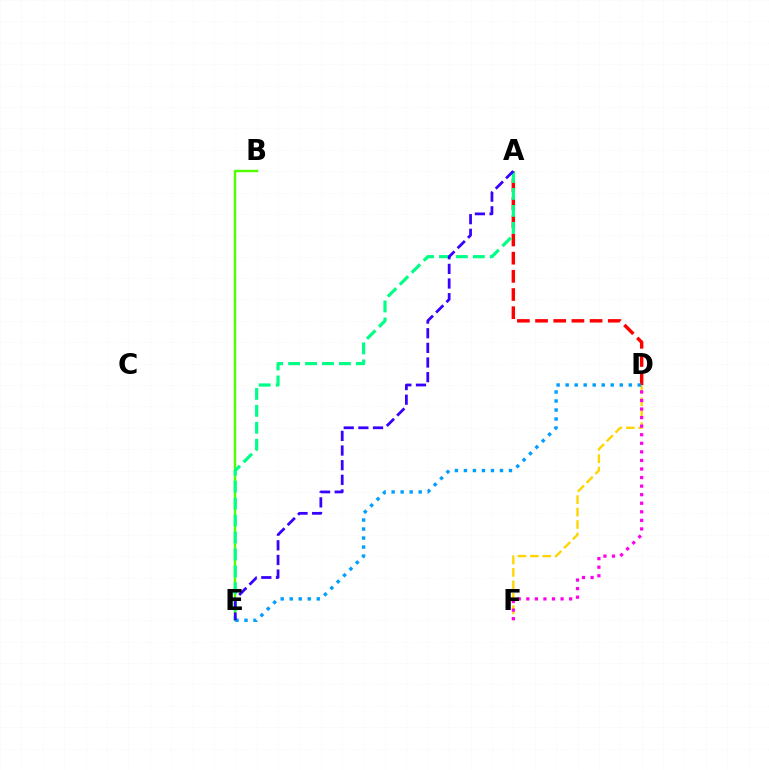{('D', 'F'): [{'color': '#ffd500', 'line_style': 'dashed', 'thickness': 1.69}, {'color': '#ff00ed', 'line_style': 'dotted', 'thickness': 2.33}], ('B', 'E'): [{'color': '#4fff00', 'line_style': 'solid', 'thickness': 1.73}], ('A', 'D'): [{'color': '#ff0000', 'line_style': 'dashed', 'thickness': 2.47}], ('A', 'E'): [{'color': '#00ff86', 'line_style': 'dashed', 'thickness': 2.3}, {'color': '#3700ff', 'line_style': 'dashed', 'thickness': 1.99}], ('D', 'E'): [{'color': '#009eff', 'line_style': 'dotted', 'thickness': 2.45}]}